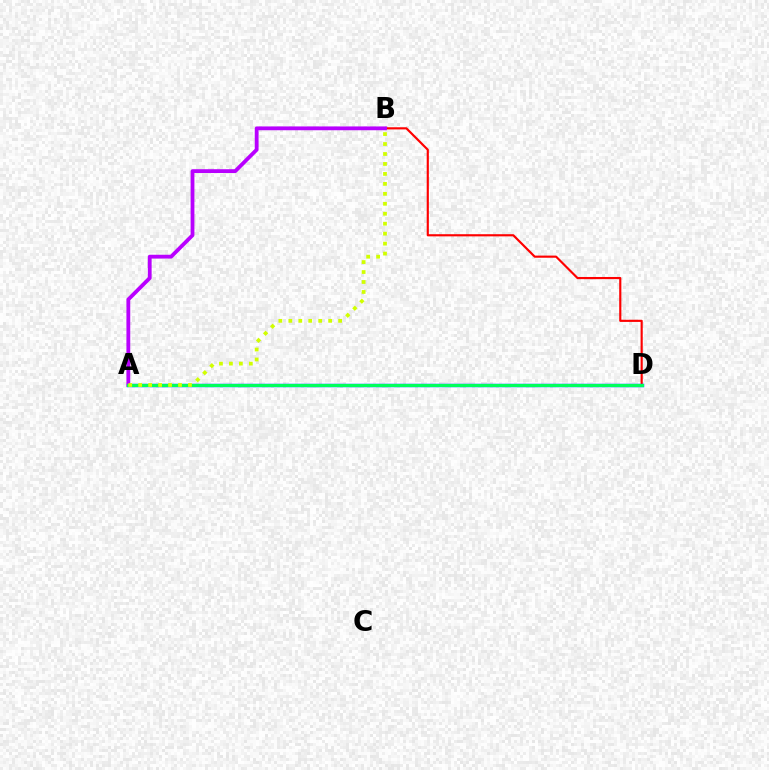{('B', 'D'): [{'color': '#ff0000', 'line_style': 'solid', 'thickness': 1.55}], ('A', 'D'): [{'color': '#0074ff', 'line_style': 'solid', 'thickness': 2.51}, {'color': '#00ff5c', 'line_style': 'solid', 'thickness': 2.19}], ('A', 'B'): [{'color': '#b900ff', 'line_style': 'solid', 'thickness': 2.74}, {'color': '#d1ff00', 'line_style': 'dotted', 'thickness': 2.71}]}